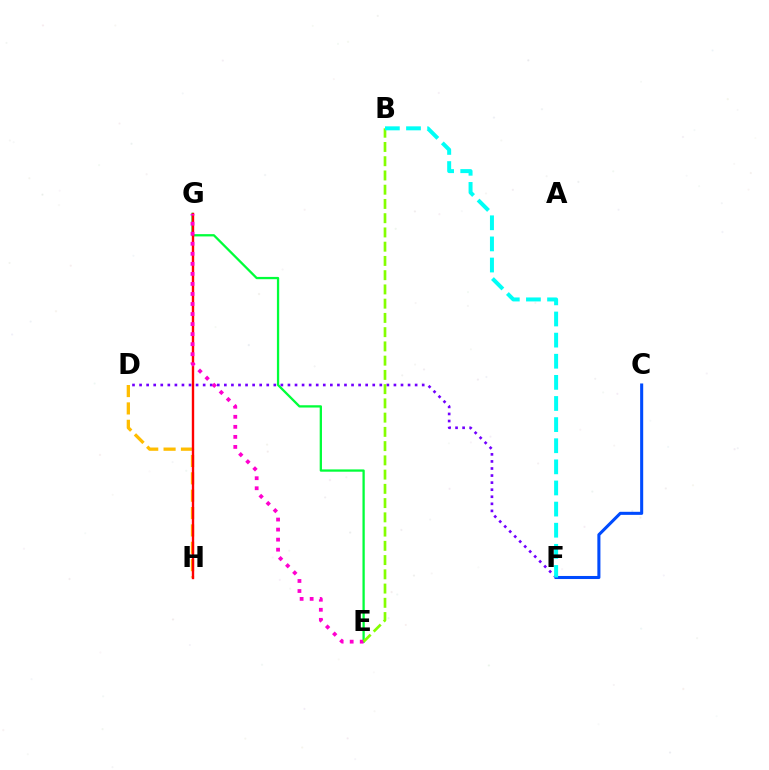{('E', 'G'): [{'color': '#00ff39', 'line_style': 'solid', 'thickness': 1.65}, {'color': '#ff00cf', 'line_style': 'dotted', 'thickness': 2.73}], ('C', 'F'): [{'color': '#004bff', 'line_style': 'solid', 'thickness': 2.21}], ('D', 'H'): [{'color': '#ffbd00', 'line_style': 'dashed', 'thickness': 2.36}], ('D', 'F'): [{'color': '#7200ff', 'line_style': 'dotted', 'thickness': 1.92}], ('G', 'H'): [{'color': '#ff0000', 'line_style': 'solid', 'thickness': 1.72}], ('B', 'E'): [{'color': '#84ff00', 'line_style': 'dashed', 'thickness': 1.94}], ('B', 'F'): [{'color': '#00fff6', 'line_style': 'dashed', 'thickness': 2.87}]}